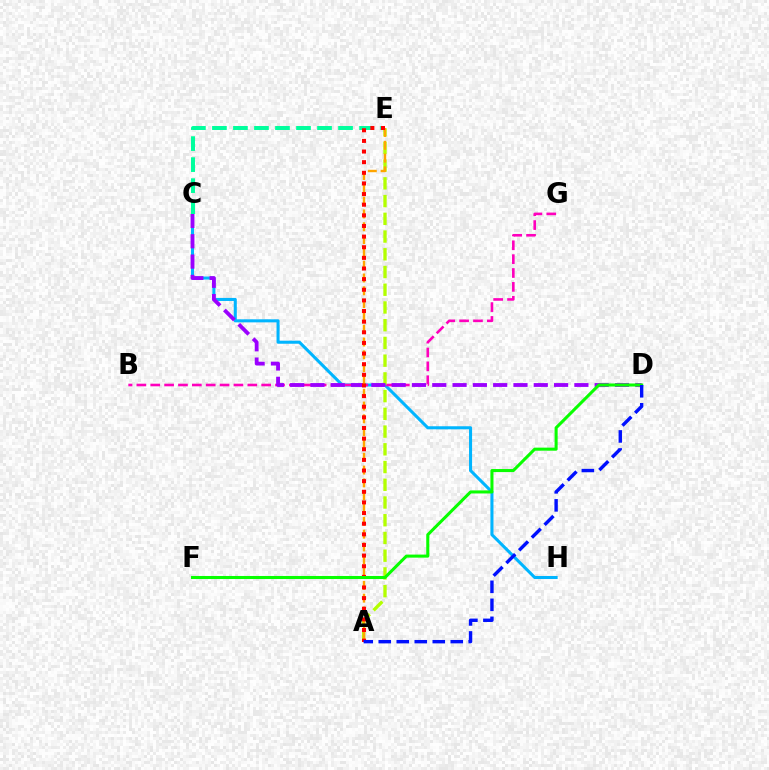{('C', 'H'): [{'color': '#00b5ff', 'line_style': 'solid', 'thickness': 2.19}], ('B', 'G'): [{'color': '#ff00bd', 'line_style': 'dashed', 'thickness': 1.88}], ('A', 'E'): [{'color': '#b3ff00', 'line_style': 'dashed', 'thickness': 2.41}, {'color': '#ffa500', 'line_style': 'dashed', 'thickness': 1.74}, {'color': '#ff0000', 'line_style': 'dotted', 'thickness': 2.89}], ('C', 'D'): [{'color': '#9b00ff', 'line_style': 'dashed', 'thickness': 2.76}], ('C', 'E'): [{'color': '#00ff9d', 'line_style': 'dashed', 'thickness': 2.86}], ('D', 'F'): [{'color': '#08ff00', 'line_style': 'solid', 'thickness': 2.2}], ('A', 'D'): [{'color': '#0010ff', 'line_style': 'dashed', 'thickness': 2.45}]}